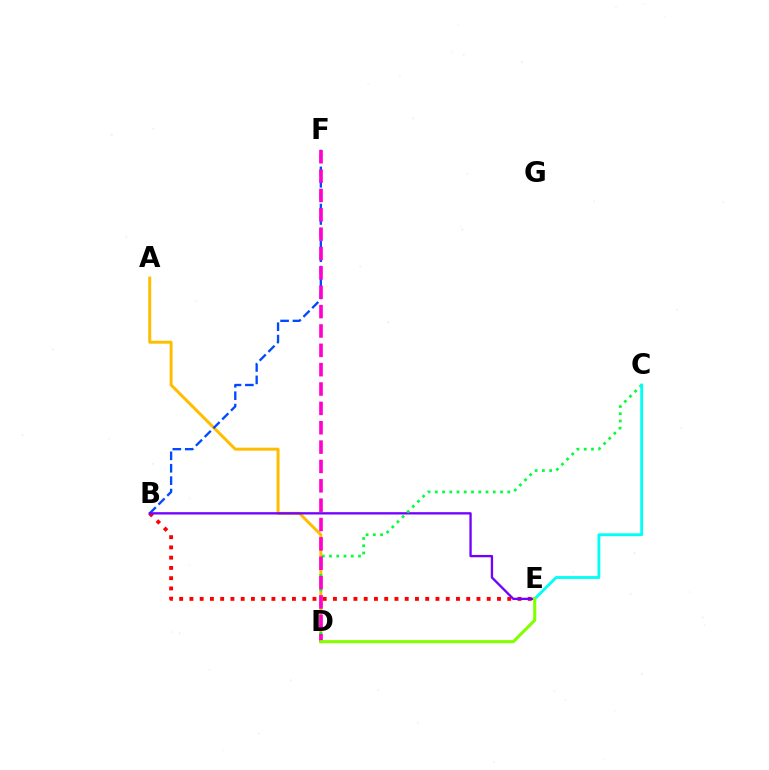{('B', 'E'): [{'color': '#ff0000', 'line_style': 'dotted', 'thickness': 2.79}, {'color': '#7200ff', 'line_style': 'solid', 'thickness': 1.67}], ('A', 'D'): [{'color': '#ffbd00', 'line_style': 'solid', 'thickness': 2.15}], ('B', 'F'): [{'color': '#004bff', 'line_style': 'dashed', 'thickness': 1.69}], ('C', 'D'): [{'color': '#00ff39', 'line_style': 'dotted', 'thickness': 1.97}], ('C', 'E'): [{'color': '#00fff6', 'line_style': 'solid', 'thickness': 2.04}], ('D', 'F'): [{'color': '#ff00cf', 'line_style': 'dashed', 'thickness': 2.63}], ('D', 'E'): [{'color': '#84ff00', 'line_style': 'solid', 'thickness': 2.24}]}